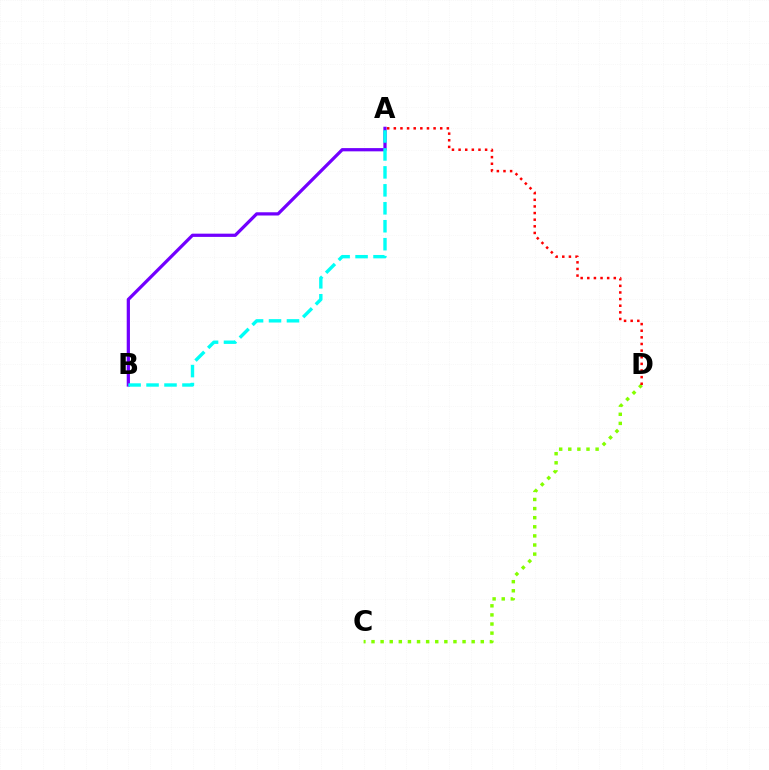{('C', 'D'): [{'color': '#84ff00', 'line_style': 'dotted', 'thickness': 2.47}], ('A', 'B'): [{'color': '#7200ff', 'line_style': 'solid', 'thickness': 2.33}, {'color': '#00fff6', 'line_style': 'dashed', 'thickness': 2.44}], ('A', 'D'): [{'color': '#ff0000', 'line_style': 'dotted', 'thickness': 1.8}]}